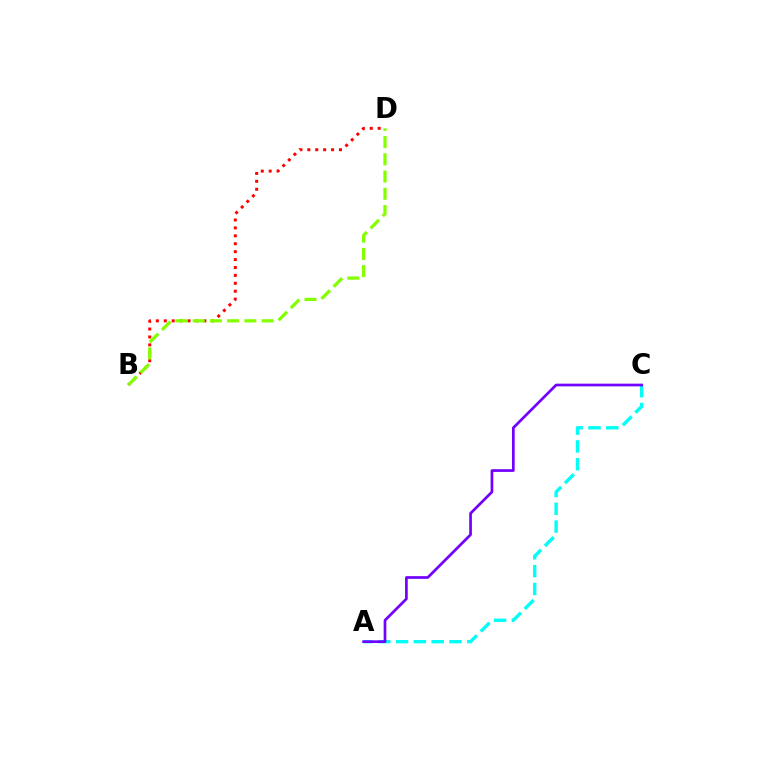{('B', 'D'): [{'color': '#ff0000', 'line_style': 'dotted', 'thickness': 2.15}, {'color': '#84ff00', 'line_style': 'dashed', 'thickness': 2.34}], ('A', 'C'): [{'color': '#00fff6', 'line_style': 'dashed', 'thickness': 2.42}, {'color': '#7200ff', 'line_style': 'solid', 'thickness': 1.94}]}